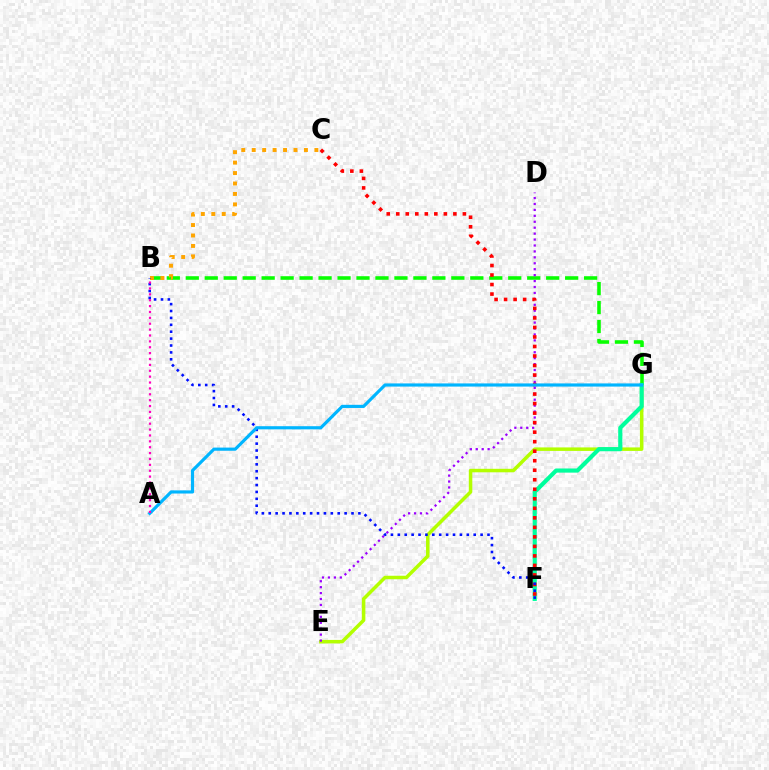{('E', 'G'): [{'color': '#b3ff00', 'line_style': 'solid', 'thickness': 2.52}], ('B', 'G'): [{'color': '#08ff00', 'line_style': 'dashed', 'thickness': 2.58}], ('F', 'G'): [{'color': '#00ff9d', 'line_style': 'solid', 'thickness': 2.99}], ('D', 'E'): [{'color': '#9b00ff', 'line_style': 'dotted', 'thickness': 1.61}], ('C', 'F'): [{'color': '#ff0000', 'line_style': 'dotted', 'thickness': 2.59}], ('B', 'C'): [{'color': '#ffa500', 'line_style': 'dotted', 'thickness': 2.84}], ('B', 'F'): [{'color': '#0010ff', 'line_style': 'dotted', 'thickness': 1.87}], ('A', 'G'): [{'color': '#00b5ff', 'line_style': 'solid', 'thickness': 2.28}], ('A', 'B'): [{'color': '#ff00bd', 'line_style': 'dotted', 'thickness': 1.6}]}